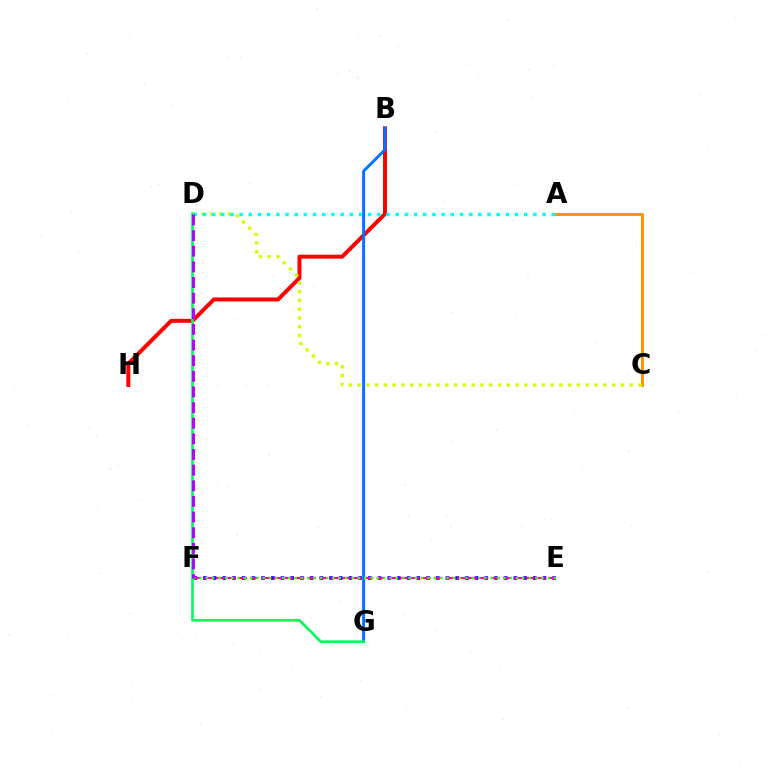{('A', 'C'): [{'color': '#ff9400', 'line_style': 'solid', 'thickness': 2.12}], ('B', 'H'): [{'color': '#ff0000', 'line_style': 'solid', 'thickness': 2.86}], ('C', 'D'): [{'color': '#d1ff00', 'line_style': 'dotted', 'thickness': 2.38}], ('A', 'D'): [{'color': '#00fff6', 'line_style': 'dotted', 'thickness': 2.49}], ('E', 'F'): [{'color': '#2500ff', 'line_style': 'dotted', 'thickness': 2.64}, {'color': '#ff00ac', 'line_style': 'dashed', 'thickness': 1.56}, {'color': '#3dff00', 'line_style': 'dotted', 'thickness': 1.72}], ('B', 'G'): [{'color': '#0074ff', 'line_style': 'solid', 'thickness': 2.12}], ('D', 'G'): [{'color': '#00ff5c', 'line_style': 'solid', 'thickness': 1.93}], ('D', 'F'): [{'color': '#b900ff', 'line_style': 'dashed', 'thickness': 2.12}]}